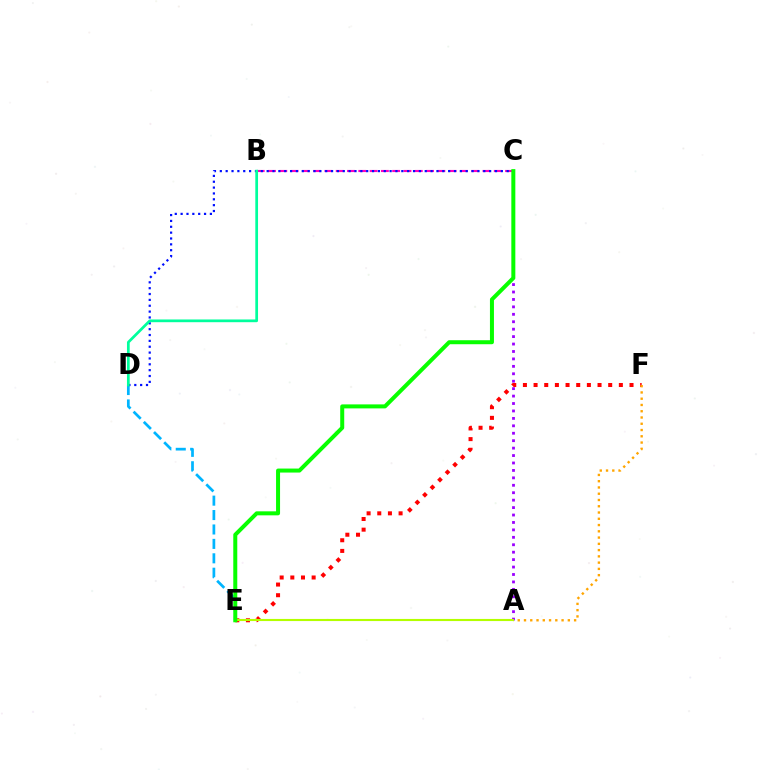{('D', 'E'): [{'color': '#00b5ff', 'line_style': 'dashed', 'thickness': 1.96}], ('E', 'F'): [{'color': '#ff0000', 'line_style': 'dotted', 'thickness': 2.9}], ('B', 'C'): [{'color': '#ff00bd', 'line_style': 'dashed', 'thickness': 1.53}], ('A', 'F'): [{'color': '#ffa500', 'line_style': 'dotted', 'thickness': 1.7}], ('A', 'C'): [{'color': '#9b00ff', 'line_style': 'dotted', 'thickness': 2.02}], ('C', 'D'): [{'color': '#0010ff', 'line_style': 'dotted', 'thickness': 1.59}], ('B', 'D'): [{'color': '#00ff9d', 'line_style': 'solid', 'thickness': 1.96}], ('A', 'E'): [{'color': '#b3ff00', 'line_style': 'solid', 'thickness': 1.53}], ('C', 'E'): [{'color': '#08ff00', 'line_style': 'solid', 'thickness': 2.88}]}